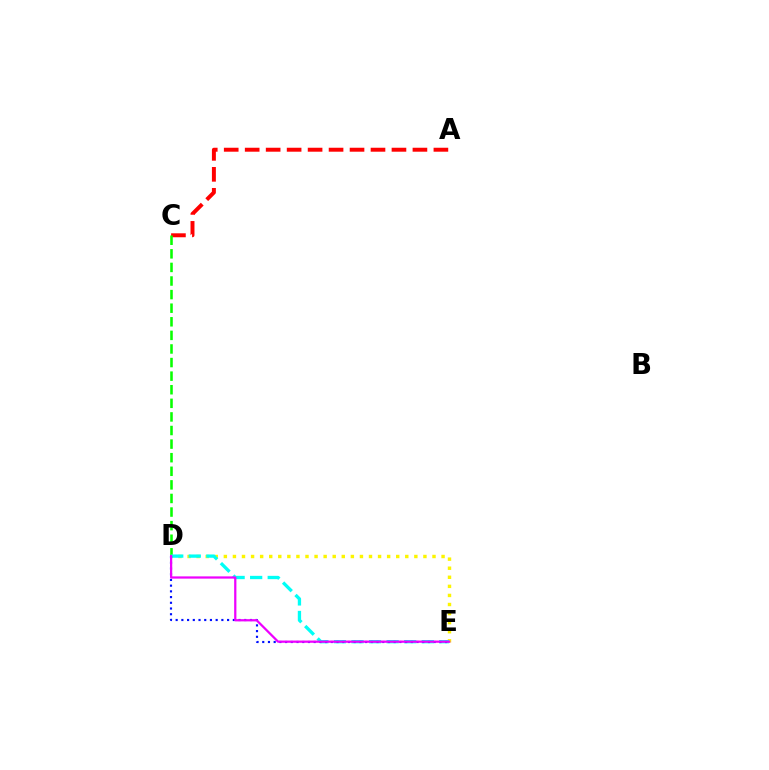{('A', 'C'): [{'color': '#ff0000', 'line_style': 'dashed', 'thickness': 2.85}], ('C', 'D'): [{'color': '#08ff00', 'line_style': 'dashed', 'thickness': 1.85}], ('D', 'E'): [{'color': '#fcf500', 'line_style': 'dotted', 'thickness': 2.46}, {'color': '#00fff6', 'line_style': 'dashed', 'thickness': 2.39}, {'color': '#0010ff', 'line_style': 'dotted', 'thickness': 1.55}, {'color': '#ee00ff', 'line_style': 'solid', 'thickness': 1.61}]}